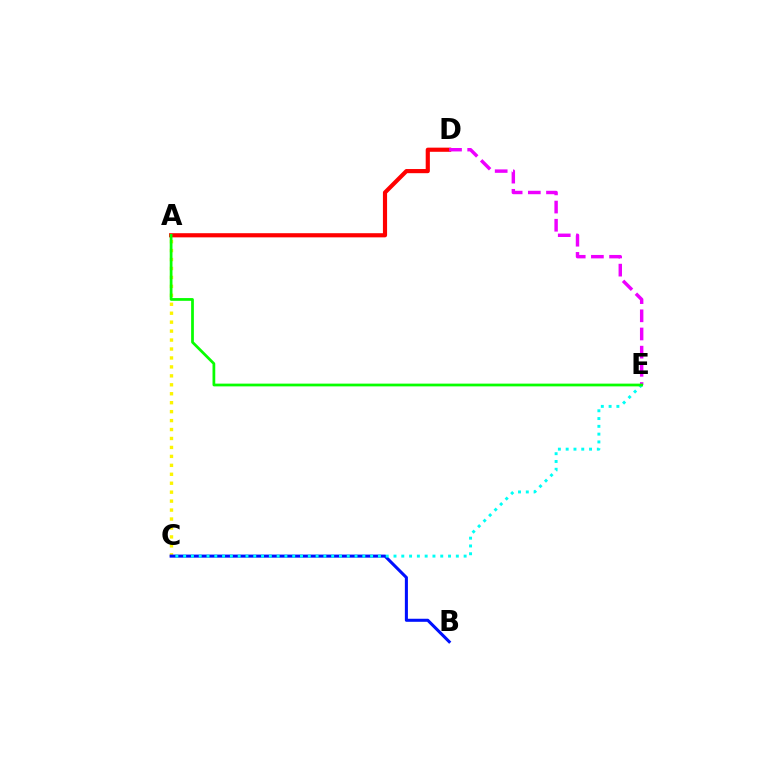{('A', 'C'): [{'color': '#fcf500', 'line_style': 'dotted', 'thickness': 2.43}], ('B', 'C'): [{'color': '#0010ff', 'line_style': 'solid', 'thickness': 2.2}], ('C', 'E'): [{'color': '#00fff6', 'line_style': 'dotted', 'thickness': 2.12}], ('A', 'D'): [{'color': '#ff0000', 'line_style': 'solid', 'thickness': 2.99}], ('D', 'E'): [{'color': '#ee00ff', 'line_style': 'dashed', 'thickness': 2.47}], ('A', 'E'): [{'color': '#08ff00', 'line_style': 'solid', 'thickness': 1.98}]}